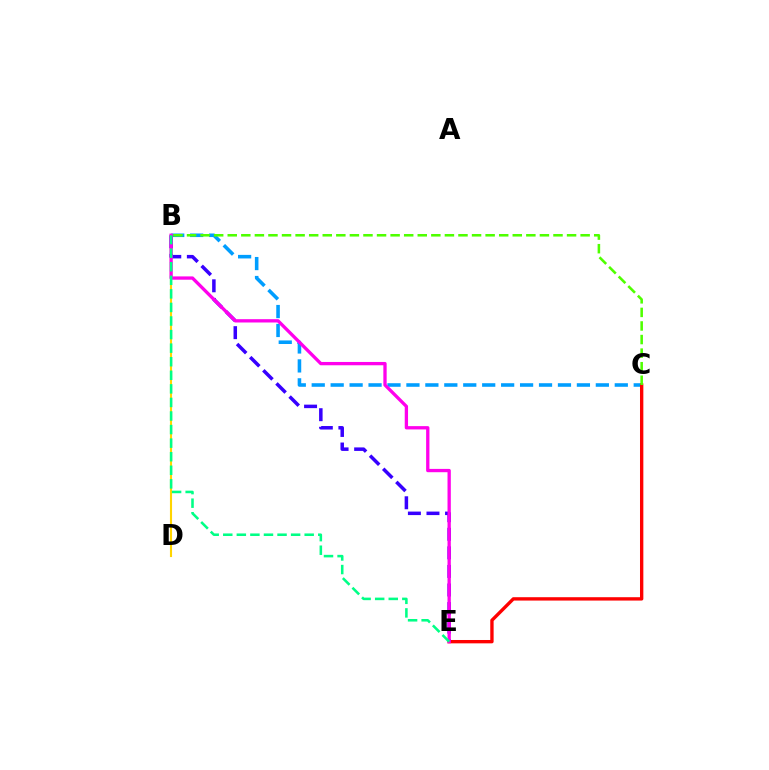{('B', 'C'): [{'color': '#009eff', 'line_style': 'dashed', 'thickness': 2.57}, {'color': '#4fff00', 'line_style': 'dashed', 'thickness': 1.84}], ('C', 'E'): [{'color': '#ff0000', 'line_style': 'solid', 'thickness': 2.41}], ('B', 'E'): [{'color': '#3700ff', 'line_style': 'dashed', 'thickness': 2.52}, {'color': '#ff00ed', 'line_style': 'solid', 'thickness': 2.38}, {'color': '#00ff86', 'line_style': 'dashed', 'thickness': 1.84}], ('B', 'D'): [{'color': '#ffd500', 'line_style': 'solid', 'thickness': 1.52}]}